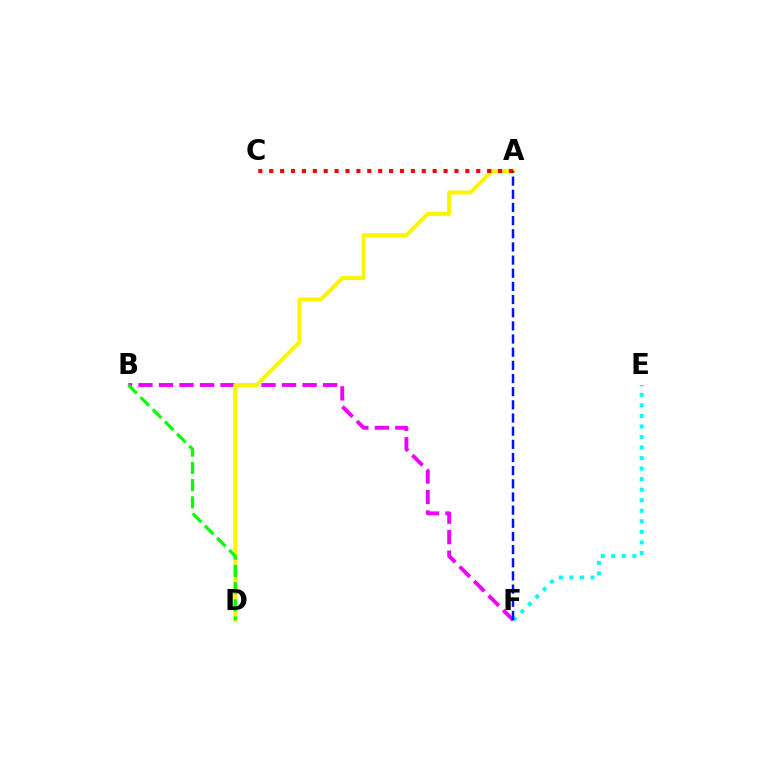{('E', 'F'): [{'color': '#00fff6', 'line_style': 'dotted', 'thickness': 2.86}], ('B', 'F'): [{'color': '#ee00ff', 'line_style': 'dashed', 'thickness': 2.79}], ('A', 'D'): [{'color': '#fcf500', 'line_style': 'solid', 'thickness': 2.91}], ('B', 'D'): [{'color': '#08ff00', 'line_style': 'dashed', 'thickness': 2.34}], ('A', 'C'): [{'color': '#ff0000', 'line_style': 'dotted', 'thickness': 2.96}], ('A', 'F'): [{'color': '#0010ff', 'line_style': 'dashed', 'thickness': 1.79}]}